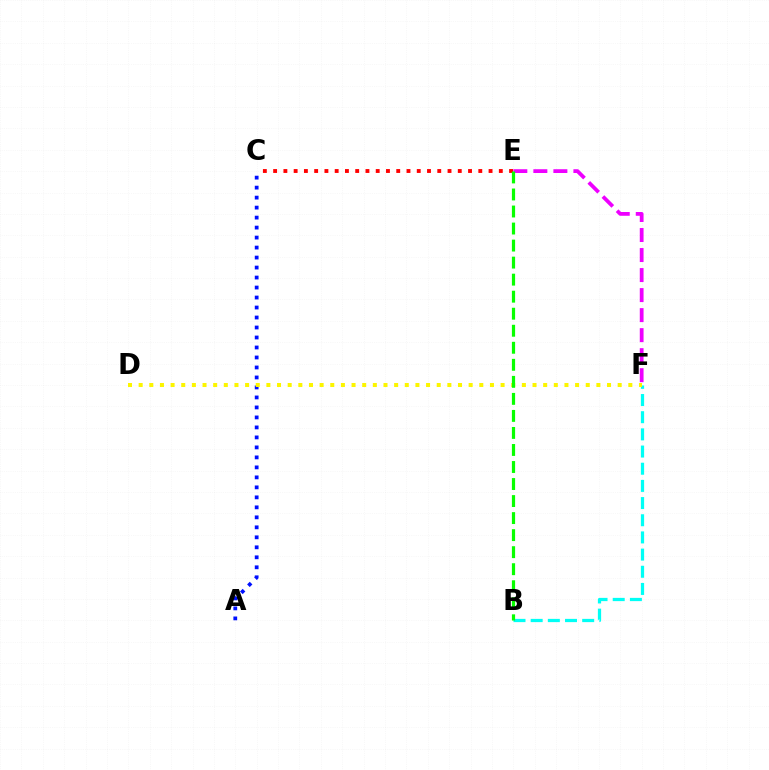{('E', 'F'): [{'color': '#ee00ff', 'line_style': 'dashed', 'thickness': 2.72}], ('C', 'E'): [{'color': '#ff0000', 'line_style': 'dotted', 'thickness': 2.79}], ('B', 'F'): [{'color': '#00fff6', 'line_style': 'dashed', 'thickness': 2.33}], ('A', 'C'): [{'color': '#0010ff', 'line_style': 'dotted', 'thickness': 2.71}], ('D', 'F'): [{'color': '#fcf500', 'line_style': 'dotted', 'thickness': 2.89}], ('B', 'E'): [{'color': '#08ff00', 'line_style': 'dashed', 'thickness': 2.31}]}